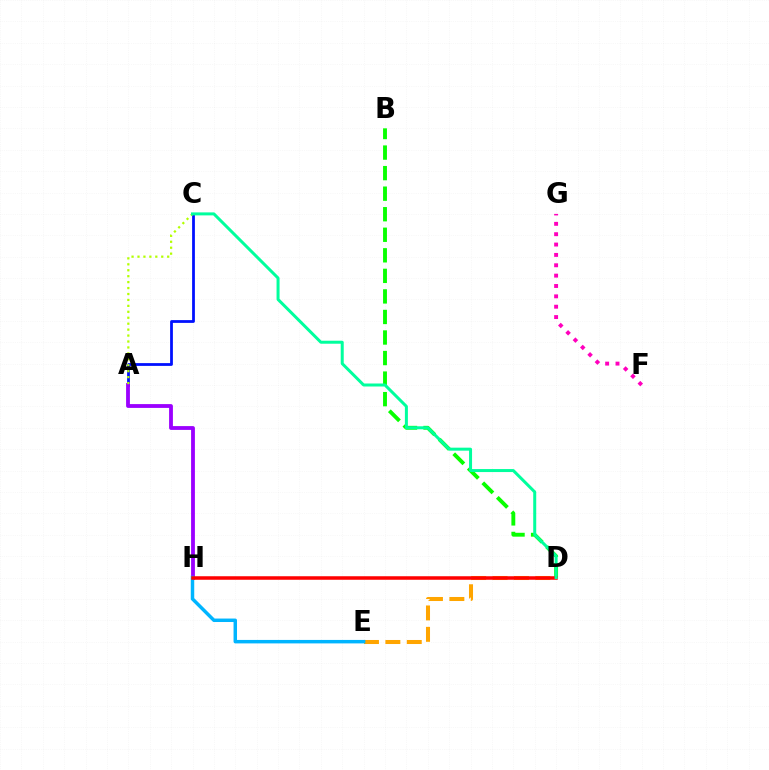{('A', 'C'): [{'color': '#0010ff', 'line_style': 'solid', 'thickness': 2.0}, {'color': '#b3ff00', 'line_style': 'dotted', 'thickness': 1.61}], ('D', 'E'): [{'color': '#ffa500', 'line_style': 'dashed', 'thickness': 2.91}], ('F', 'G'): [{'color': '#ff00bd', 'line_style': 'dotted', 'thickness': 2.81}], ('A', 'H'): [{'color': '#9b00ff', 'line_style': 'solid', 'thickness': 2.75}], ('B', 'D'): [{'color': '#08ff00', 'line_style': 'dashed', 'thickness': 2.79}], ('E', 'H'): [{'color': '#00b5ff', 'line_style': 'solid', 'thickness': 2.49}], ('D', 'H'): [{'color': '#ff0000', 'line_style': 'solid', 'thickness': 2.54}], ('C', 'D'): [{'color': '#00ff9d', 'line_style': 'solid', 'thickness': 2.16}]}